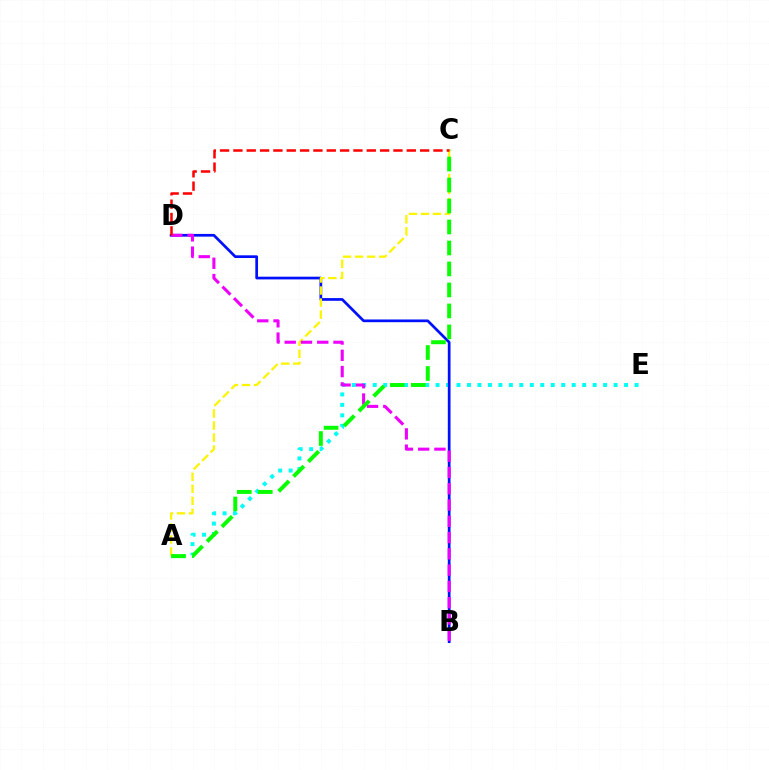{('A', 'E'): [{'color': '#00fff6', 'line_style': 'dotted', 'thickness': 2.85}], ('B', 'D'): [{'color': '#0010ff', 'line_style': 'solid', 'thickness': 1.95}, {'color': '#ee00ff', 'line_style': 'dashed', 'thickness': 2.21}], ('A', 'C'): [{'color': '#fcf500', 'line_style': 'dashed', 'thickness': 1.63}, {'color': '#08ff00', 'line_style': 'dashed', 'thickness': 2.85}], ('C', 'D'): [{'color': '#ff0000', 'line_style': 'dashed', 'thickness': 1.81}]}